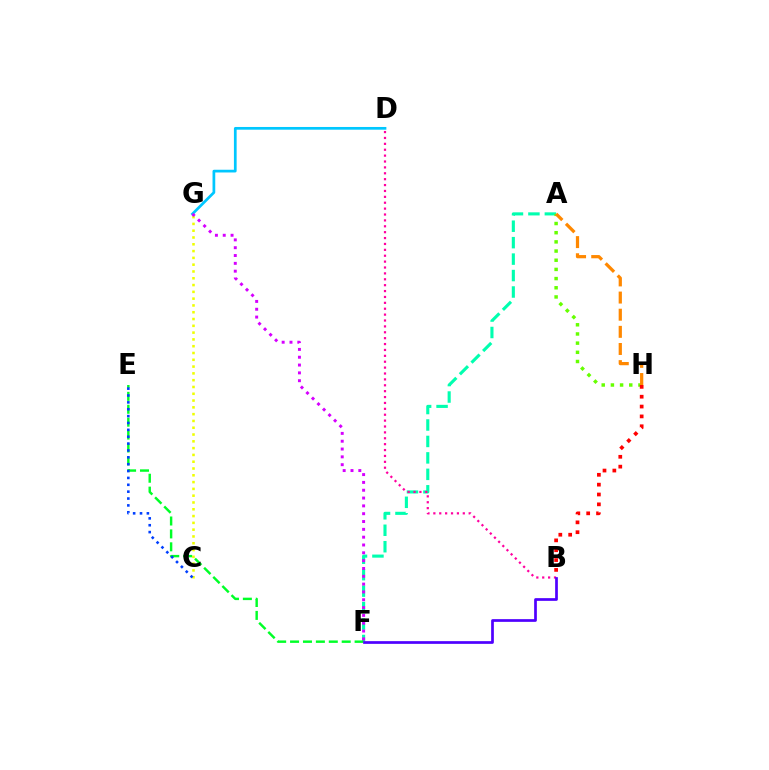{('C', 'G'): [{'color': '#eeff00', 'line_style': 'dotted', 'thickness': 1.85}], ('A', 'F'): [{'color': '#00ffaf', 'line_style': 'dashed', 'thickness': 2.23}], ('A', 'H'): [{'color': '#66ff00', 'line_style': 'dotted', 'thickness': 2.49}, {'color': '#ff8800', 'line_style': 'dashed', 'thickness': 2.33}], ('E', 'F'): [{'color': '#00ff27', 'line_style': 'dashed', 'thickness': 1.75}], ('B', 'D'): [{'color': '#ff00a0', 'line_style': 'dotted', 'thickness': 1.6}], ('C', 'E'): [{'color': '#003fff', 'line_style': 'dotted', 'thickness': 1.87}], ('D', 'G'): [{'color': '#00c7ff', 'line_style': 'solid', 'thickness': 1.96}], ('F', 'G'): [{'color': '#d600ff', 'line_style': 'dotted', 'thickness': 2.13}], ('B', 'H'): [{'color': '#ff0000', 'line_style': 'dotted', 'thickness': 2.68}], ('B', 'F'): [{'color': '#4f00ff', 'line_style': 'solid', 'thickness': 1.95}]}